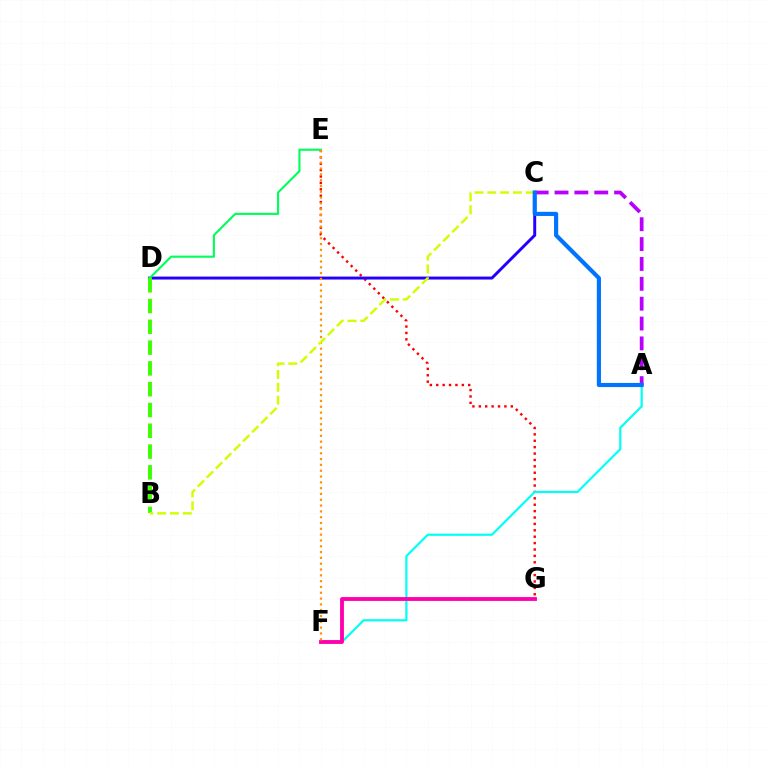{('E', 'G'): [{'color': '#ff0000', 'line_style': 'dotted', 'thickness': 1.74}], ('C', 'D'): [{'color': '#2500ff', 'line_style': 'solid', 'thickness': 2.13}], ('D', 'E'): [{'color': '#00ff5c', 'line_style': 'solid', 'thickness': 1.53}], ('A', 'C'): [{'color': '#b900ff', 'line_style': 'dashed', 'thickness': 2.7}, {'color': '#0074ff', 'line_style': 'solid', 'thickness': 2.98}], ('A', 'F'): [{'color': '#00fff6', 'line_style': 'solid', 'thickness': 1.57}], ('F', 'G'): [{'color': '#ff00ac', 'line_style': 'solid', 'thickness': 2.77}], ('B', 'D'): [{'color': '#3dff00', 'line_style': 'dashed', 'thickness': 2.82}], ('E', 'F'): [{'color': '#ff9400', 'line_style': 'dotted', 'thickness': 1.58}], ('B', 'C'): [{'color': '#d1ff00', 'line_style': 'dashed', 'thickness': 1.74}]}